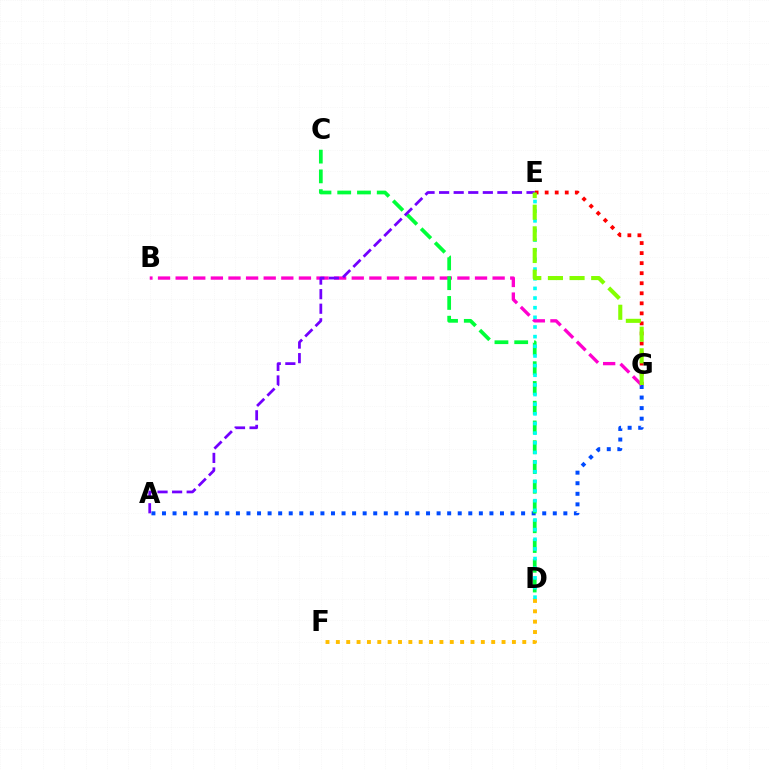{('E', 'G'): [{'color': '#ff0000', 'line_style': 'dotted', 'thickness': 2.73}, {'color': '#84ff00', 'line_style': 'dashed', 'thickness': 2.94}], ('A', 'G'): [{'color': '#004bff', 'line_style': 'dotted', 'thickness': 2.87}], ('B', 'G'): [{'color': '#ff00cf', 'line_style': 'dashed', 'thickness': 2.39}], ('C', 'D'): [{'color': '#00ff39', 'line_style': 'dashed', 'thickness': 2.68}], ('A', 'E'): [{'color': '#7200ff', 'line_style': 'dashed', 'thickness': 1.98}], ('D', 'E'): [{'color': '#00fff6', 'line_style': 'dotted', 'thickness': 2.62}], ('D', 'F'): [{'color': '#ffbd00', 'line_style': 'dotted', 'thickness': 2.81}]}